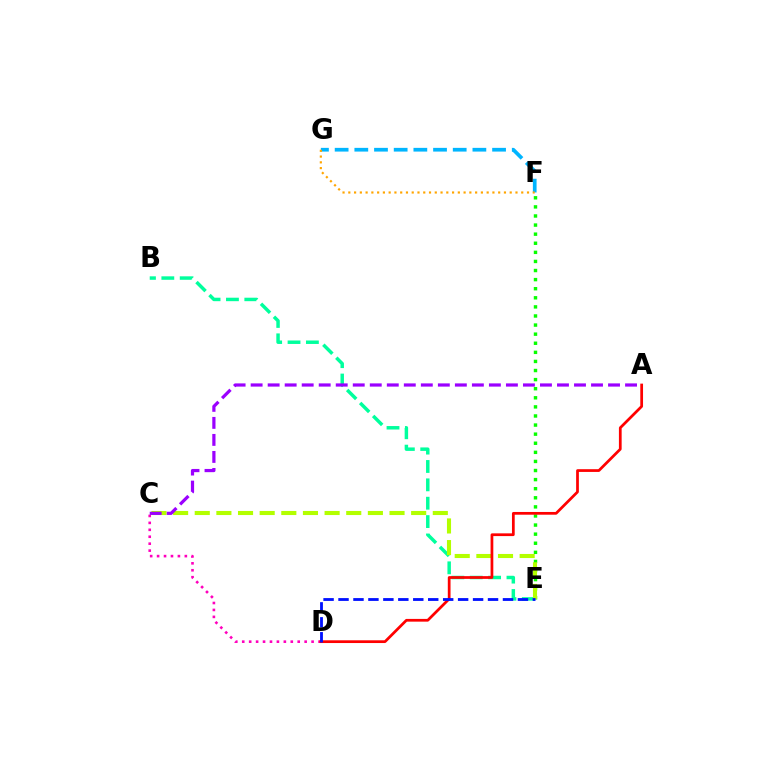{('E', 'F'): [{'color': '#08ff00', 'line_style': 'dotted', 'thickness': 2.47}], ('B', 'E'): [{'color': '#00ff9d', 'line_style': 'dashed', 'thickness': 2.5}], ('C', 'E'): [{'color': '#b3ff00', 'line_style': 'dashed', 'thickness': 2.94}], ('C', 'D'): [{'color': '#ff00bd', 'line_style': 'dotted', 'thickness': 1.88}], ('A', 'D'): [{'color': '#ff0000', 'line_style': 'solid', 'thickness': 1.97}], ('A', 'C'): [{'color': '#9b00ff', 'line_style': 'dashed', 'thickness': 2.31}], ('F', 'G'): [{'color': '#00b5ff', 'line_style': 'dashed', 'thickness': 2.67}, {'color': '#ffa500', 'line_style': 'dotted', 'thickness': 1.57}], ('D', 'E'): [{'color': '#0010ff', 'line_style': 'dashed', 'thickness': 2.03}]}